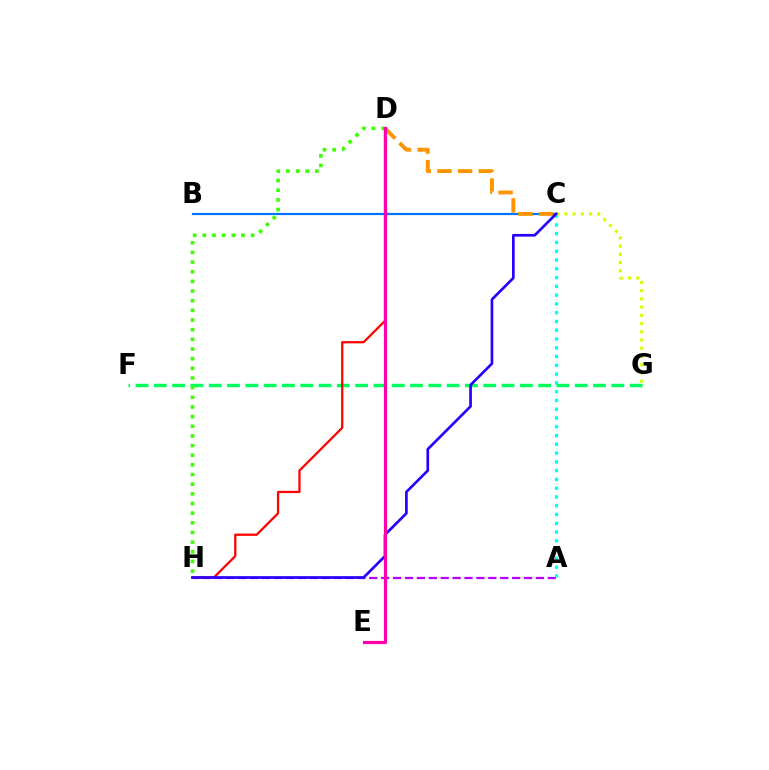{('A', 'H'): [{'color': '#b900ff', 'line_style': 'dashed', 'thickness': 1.62}], ('A', 'C'): [{'color': '#00fff6', 'line_style': 'dotted', 'thickness': 2.38}], ('F', 'G'): [{'color': '#00ff5c', 'line_style': 'dashed', 'thickness': 2.49}], ('C', 'G'): [{'color': '#d1ff00', 'line_style': 'dotted', 'thickness': 2.24}], ('B', 'C'): [{'color': '#0074ff', 'line_style': 'solid', 'thickness': 1.59}], ('D', 'H'): [{'color': '#3dff00', 'line_style': 'dotted', 'thickness': 2.62}, {'color': '#ff0000', 'line_style': 'solid', 'thickness': 1.63}], ('C', 'D'): [{'color': '#ff9400', 'line_style': 'dashed', 'thickness': 2.8}], ('C', 'H'): [{'color': '#2500ff', 'line_style': 'solid', 'thickness': 1.93}], ('D', 'E'): [{'color': '#ff00ac', 'line_style': 'solid', 'thickness': 2.29}]}